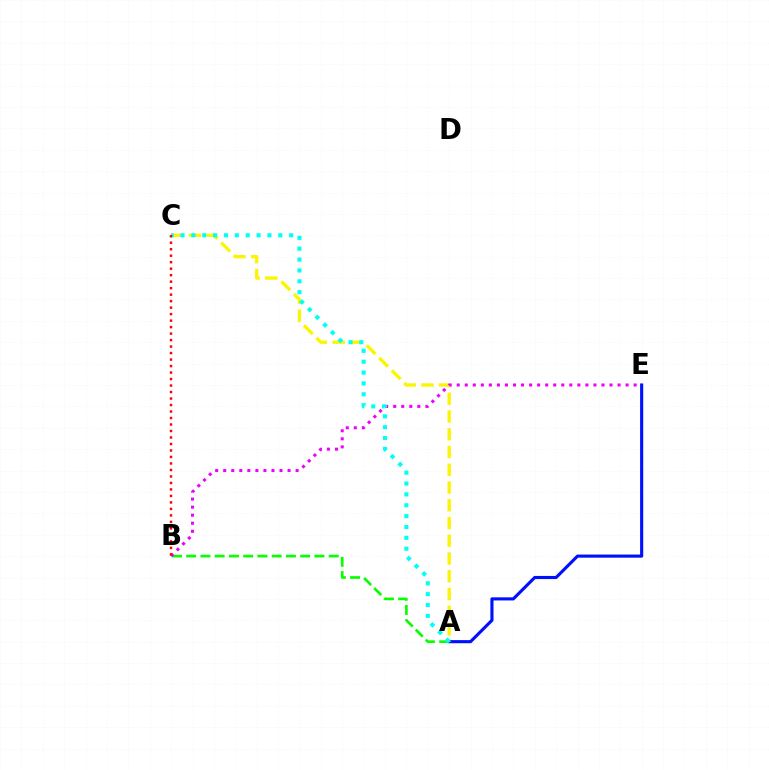{('A', 'E'): [{'color': '#0010ff', 'line_style': 'solid', 'thickness': 2.25}], ('A', 'B'): [{'color': '#08ff00', 'line_style': 'dashed', 'thickness': 1.94}], ('A', 'C'): [{'color': '#fcf500', 'line_style': 'dashed', 'thickness': 2.41}, {'color': '#00fff6', 'line_style': 'dotted', 'thickness': 2.95}], ('B', 'E'): [{'color': '#ee00ff', 'line_style': 'dotted', 'thickness': 2.19}], ('B', 'C'): [{'color': '#ff0000', 'line_style': 'dotted', 'thickness': 1.76}]}